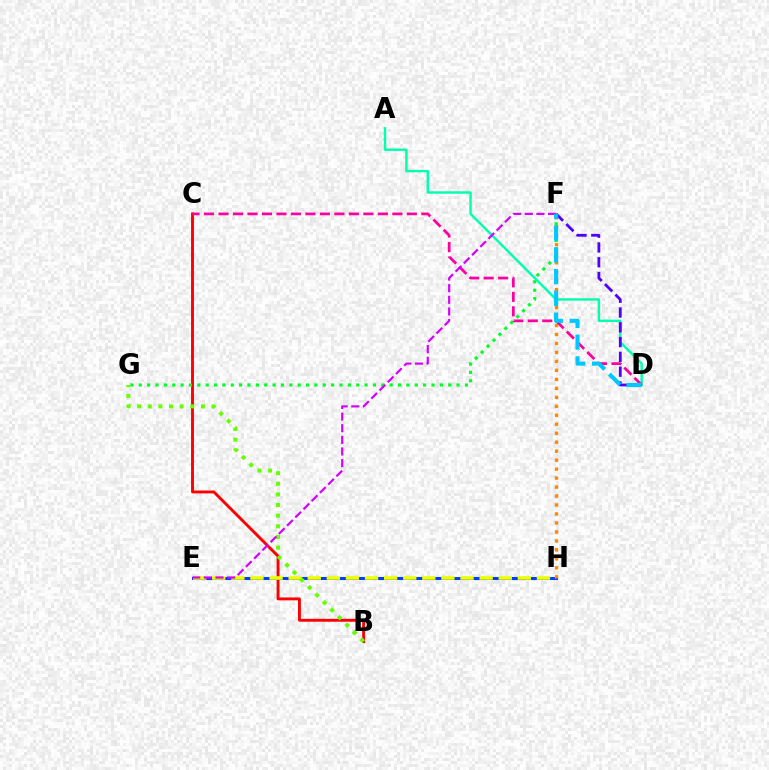{('B', 'C'): [{'color': '#ff0000', 'line_style': 'solid', 'thickness': 2.08}], ('E', 'H'): [{'color': '#003fff', 'line_style': 'solid', 'thickness': 2.19}, {'color': '#eeff00', 'line_style': 'dashed', 'thickness': 2.59}], ('F', 'H'): [{'color': '#ff8800', 'line_style': 'dotted', 'thickness': 2.44}], ('A', 'D'): [{'color': '#00ffaf', 'line_style': 'solid', 'thickness': 1.75}], ('C', 'D'): [{'color': '#ff00a0', 'line_style': 'dashed', 'thickness': 1.97}], ('F', 'G'): [{'color': '#00ff27', 'line_style': 'dotted', 'thickness': 2.27}], ('D', 'F'): [{'color': '#4f00ff', 'line_style': 'dashed', 'thickness': 2.01}, {'color': '#00c7ff', 'line_style': 'dashed', 'thickness': 2.95}], ('B', 'G'): [{'color': '#66ff00', 'line_style': 'dotted', 'thickness': 2.89}], ('E', 'F'): [{'color': '#d600ff', 'line_style': 'dashed', 'thickness': 1.58}]}